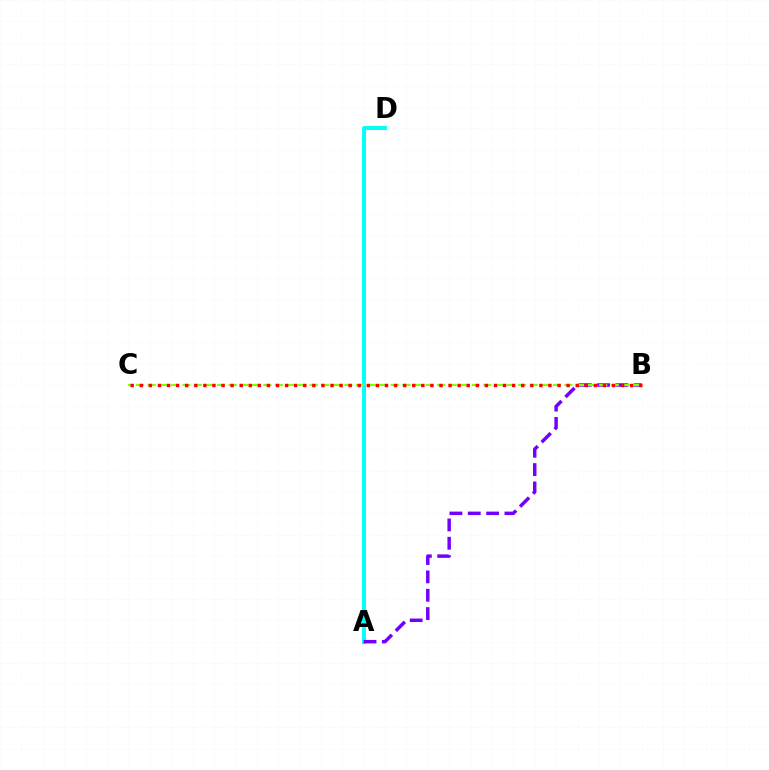{('A', 'D'): [{'color': '#00fff6', 'line_style': 'solid', 'thickness': 2.81}], ('A', 'B'): [{'color': '#7200ff', 'line_style': 'dashed', 'thickness': 2.49}], ('B', 'C'): [{'color': '#84ff00', 'line_style': 'dashed', 'thickness': 1.57}, {'color': '#ff0000', 'line_style': 'dotted', 'thickness': 2.47}]}